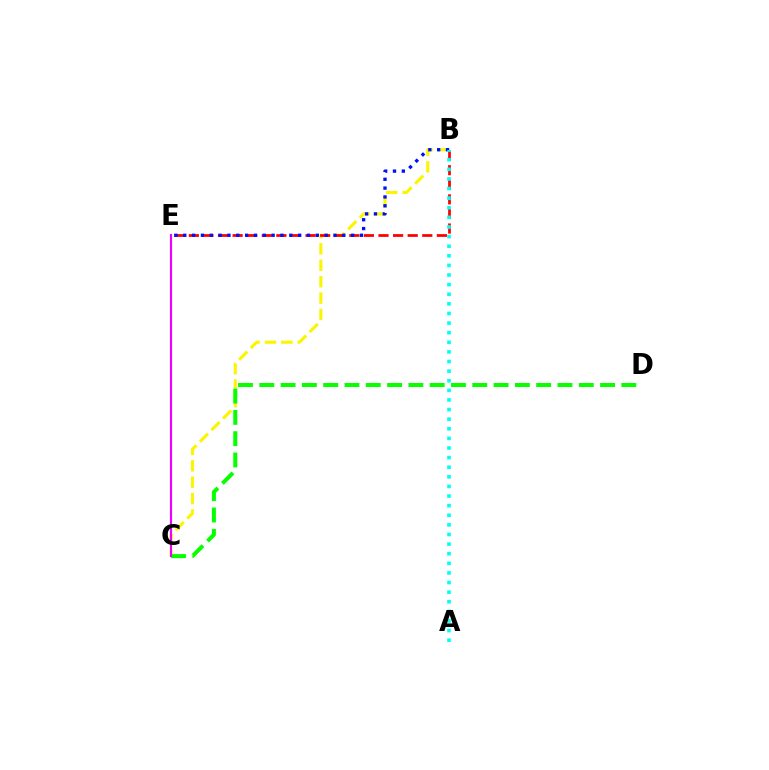{('B', 'C'): [{'color': '#fcf500', 'line_style': 'dashed', 'thickness': 2.23}], ('C', 'D'): [{'color': '#08ff00', 'line_style': 'dashed', 'thickness': 2.89}], ('C', 'E'): [{'color': '#ee00ff', 'line_style': 'solid', 'thickness': 1.53}], ('B', 'E'): [{'color': '#ff0000', 'line_style': 'dashed', 'thickness': 1.98}, {'color': '#0010ff', 'line_style': 'dotted', 'thickness': 2.4}], ('A', 'B'): [{'color': '#00fff6', 'line_style': 'dotted', 'thickness': 2.61}]}